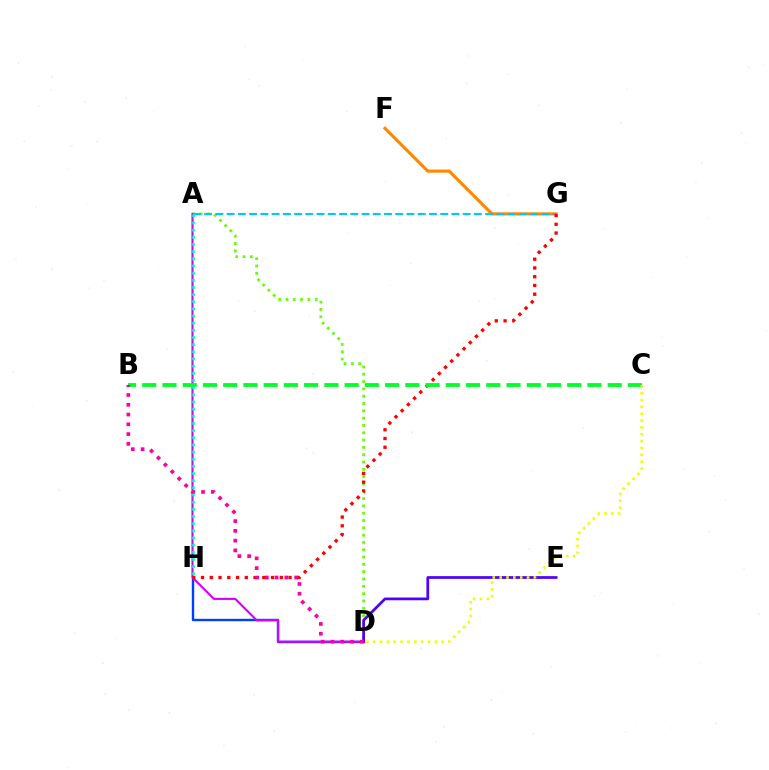{('D', 'H'): [{'color': '#003fff', 'line_style': 'solid', 'thickness': 1.73}], ('A', 'D'): [{'color': '#66ff00', 'line_style': 'dotted', 'thickness': 1.99}, {'color': '#d600ff', 'line_style': 'solid', 'thickness': 1.52}], ('F', 'G'): [{'color': '#ff8800', 'line_style': 'solid', 'thickness': 2.26}], ('A', 'G'): [{'color': '#00c7ff', 'line_style': 'dashed', 'thickness': 1.53}], ('G', 'H'): [{'color': '#ff0000', 'line_style': 'dotted', 'thickness': 2.38}], ('B', 'C'): [{'color': '#00ff27', 'line_style': 'dashed', 'thickness': 2.75}], ('D', 'E'): [{'color': '#4f00ff', 'line_style': 'solid', 'thickness': 1.97}], ('B', 'D'): [{'color': '#ff00a0', 'line_style': 'dotted', 'thickness': 2.66}], ('A', 'H'): [{'color': '#00ffaf', 'line_style': 'dotted', 'thickness': 1.94}], ('C', 'D'): [{'color': '#eeff00', 'line_style': 'dotted', 'thickness': 1.86}]}